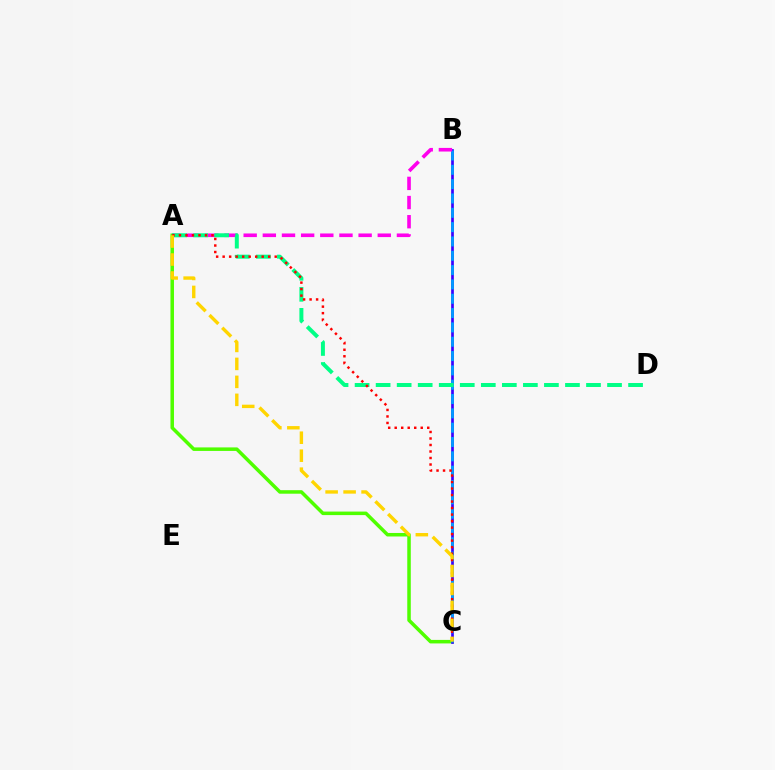{('A', 'C'): [{'color': '#4fff00', 'line_style': 'solid', 'thickness': 2.53}, {'color': '#ff0000', 'line_style': 'dotted', 'thickness': 1.77}, {'color': '#ffd500', 'line_style': 'dashed', 'thickness': 2.44}], ('B', 'C'): [{'color': '#3700ff', 'line_style': 'solid', 'thickness': 1.94}, {'color': '#009eff', 'line_style': 'dashed', 'thickness': 1.95}], ('A', 'B'): [{'color': '#ff00ed', 'line_style': 'dashed', 'thickness': 2.6}], ('A', 'D'): [{'color': '#00ff86', 'line_style': 'dashed', 'thickness': 2.86}]}